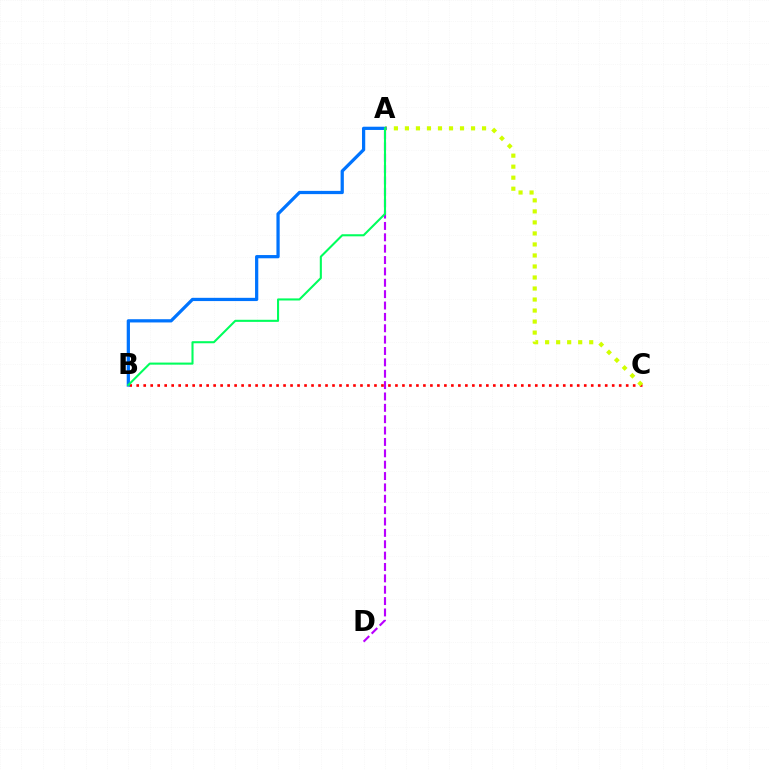{('A', 'D'): [{'color': '#b900ff', 'line_style': 'dashed', 'thickness': 1.54}], ('B', 'C'): [{'color': '#ff0000', 'line_style': 'dotted', 'thickness': 1.9}], ('A', 'C'): [{'color': '#d1ff00', 'line_style': 'dotted', 'thickness': 2.99}], ('A', 'B'): [{'color': '#0074ff', 'line_style': 'solid', 'thickness': 2.33}, {'color': '#00ff5c', 'line_style': 'solid', 'thickness': 1.5}]}